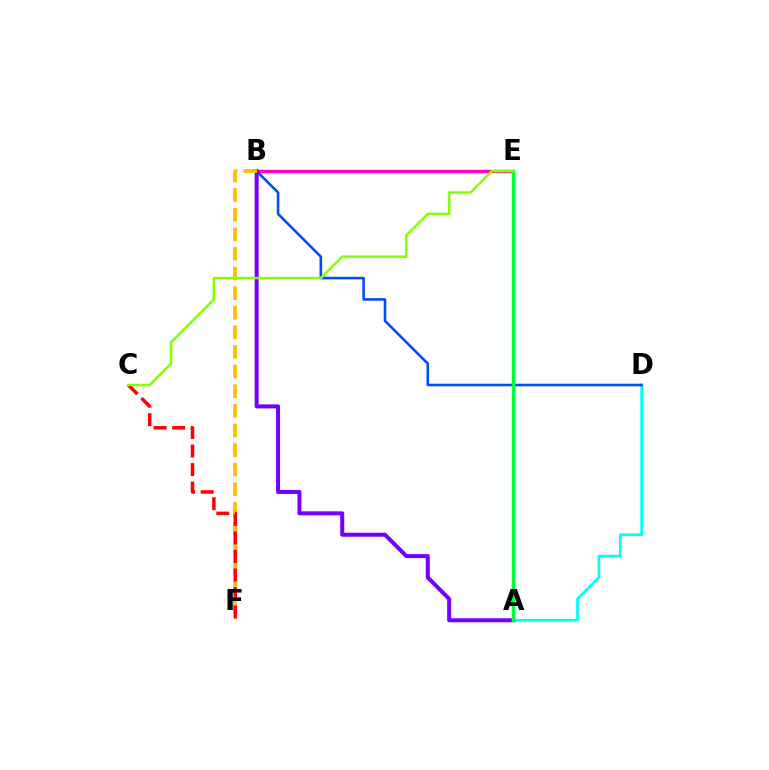{('A', 'D'): [{'color': '#00fff6', 'line_style': 'solid', 'thickness': 1.96}], ('B', 'E'): [{'color': '#ff00cf', 'line_style': 'solid', 'thickness': 2.42}], ('B', 'D'): [{'color': '#004bff', 'line_style': 'solid', 'thickness': 1.86}], ('A', 'B'): [{'color': '#7200ff', 'line_style': 'solid', 'thickness': 2.88}], ('B', 'F'): [{'color': '#ffbd00', 'line_style': 'dashed', 'thickness': 2.66}], ('A', 'E'): [{'color': '#00ff39', 'line_style': 'solid', 'thickness': 2.49}], ('C', 'F'): [{'color': '#ff0000', 'line_style': 'dashed', 'thickness': 2.52}], ('C', 'E'): [{'color': '#84ff00', 'line_style': 'solid', 'thickness': 1.79}]}